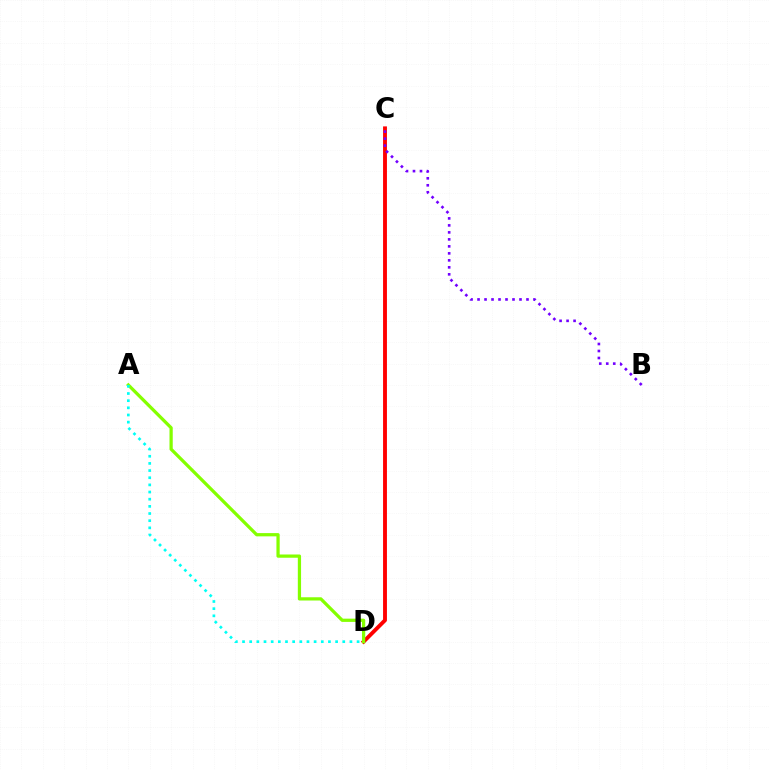{('C', 'D'): [{'color': '#ff0000', 'line_style': 'solid', 'thickness': 2.79}], ('A', 'D'): [{'color': '#84ff00', 'line_style': 'solid', 'thickness': 2.34}, {'color': '#00fff6', 'line_style': 'dotted', 'thickness': 1.95}], ('B', 'C'): [{'color': '#7200ff', 'line_style': 'dotted', 'thickness': 1.9}]}